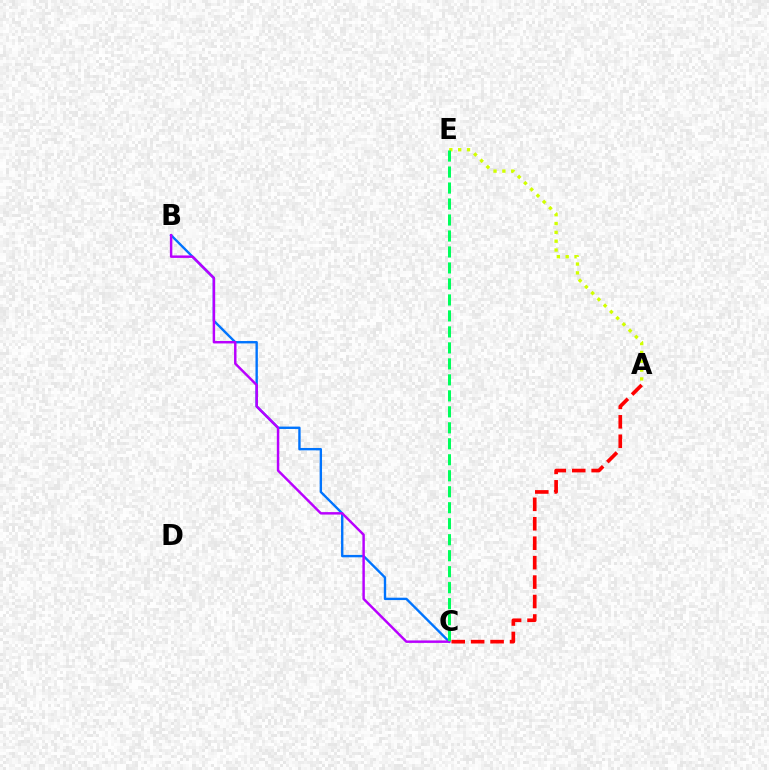{('B', 'C'): [{'color': '#0074ff', 'line_style': 'solid', 'thickness': 1.71}, {'color': '#b900ff', 'line_style': 'solid', 'thickness': 1.77}], ('A', 'C'): [{'color': '#ff0000', 'line_style': 'dashed', 'thickness': 2.64}], ('A', 'E'): [{'color': '#d1ff00', 'line_style': 'dotted', 'thickness': 2.4}], ('C', 'E'): [{'color': '#00ff5c', 'line_style': 'dashed', 'thickness': 2.17}]}